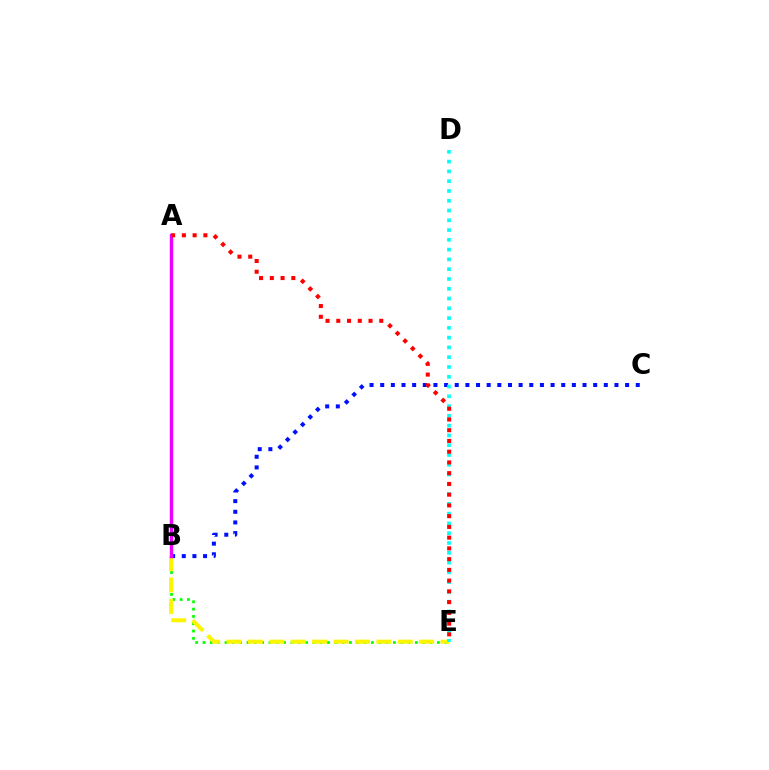{('B', 'C'): [{'color': '#0010ff', 'line_style': 'dotted', 'thickness': 2.89}], ('B', 'E'): [{'color': '#08ff00', 'line_style': 'dotted', 'thickness': 1.99}, {'color': '#fcf500', 'line_style': 'dashed', 'thickness': 2.91}], ('D', 'E'): [{'color': '#00fff6', 'line_style': 'dotted', 'thickness': 2.66}], ('A', 'B'): [{'color': '#ee00ff', 'line_style': 'solid', 'thickness': 2.45}], ('A', 'E'): [{'color': '#ff0000', 'line_style': 'dotted', 'thickness': 2.92}]}